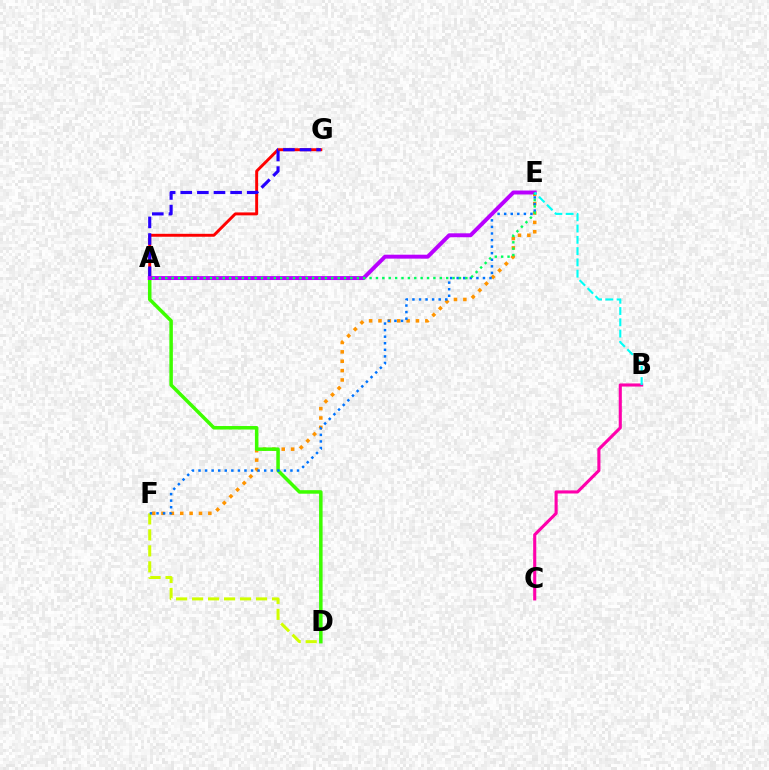{('E', 'F'): [{'color': '#ff9400', 'line_style': 'dotted', 'thickness': 2.55}, {'color': '#0074ff', 'line_style': 'dotted', 'thickness': 1.78}], ('A', 'D'): [{'color': '#3dff00', 'line_style': 'solid', 'thickness': 2.53}], ('D', 'F'): [{'color': '#d1ff00', 'line_style': 'dashed', 'thickness': 2.17}], ('B', 'C'): [{'color': '#ff00ac', 'line_style': 'solid', 'thickness': 2.23}], ('A', 'G'): [{'color': '#ff0000', 'line_style': 'solid', 'thickness': 2.11}, {'color': '#2500ff', 'line_style': 'dashed', 'thickness': 2.26}], ('A', 'E'): [{'color': '#b900ff', 'line_style': 'solid', 'thickness': 2.83}, {'color': '#00ff5c', 'line_style': 'dotted', 'thickness': 1.73}], ('B', 'E'): [{'color': '#00fff6', 'line_style': 'dashed', 'thickness': 1.53}]}